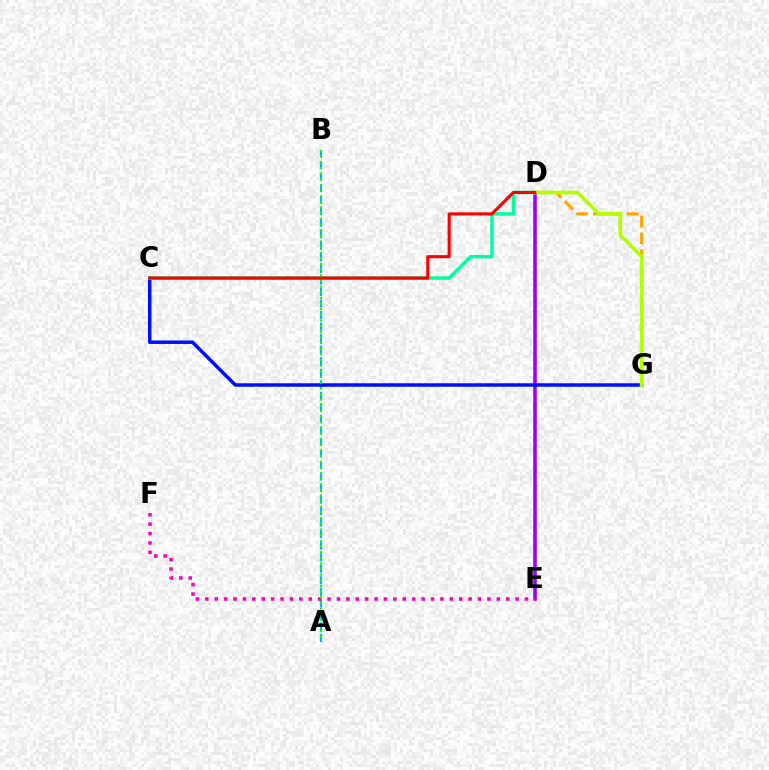{('A', 'B'): [{'color': '#00b5ff', 'line_style': 'dashed', 'thickness': 1.57}, {'color': '#08ff00', 'line_style': 'dotted', 'thickness': 1.53}], ('D', 'G'): [{'color': '#ffa500', 'line_style': 'dashed', 'thickness': 2.28}, {'color': '#b3ff00', 'line_style': 'solid', 'thickness': 2.68}], ('D', 'E'): [{'color': '#9b00ff', 'line_style': 'solid', 'thickness': 2.56}], ('C', 'G'): [{'color': '#0010ff', 'line_style': 'solid', 'thickness': 2.51}], ('C', 'D'): [{'color': '#00ff9d', 'line_style': 'solid', 'thickness': 2.47}, {'color': '#ff0000', 'line_style': 'solid', 'thickness': 2.23}], ('E', 'F'): [{'color': '#ff00bd', 'line_style': 'dotted', 'thickness': 2.55}]}